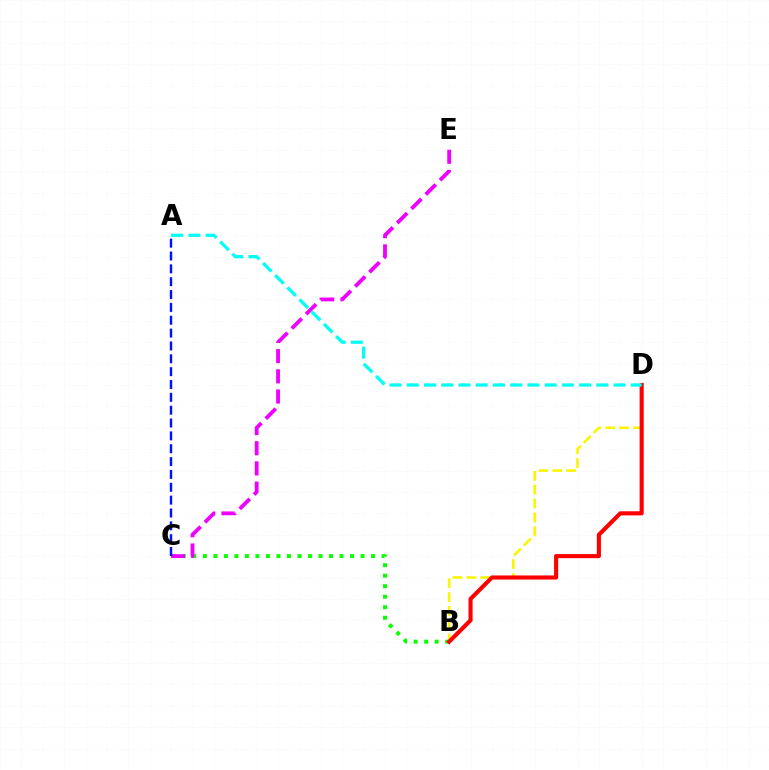{('B', 'C'): [{'color': '#08ff00', 'line_style': 'dotted', 'thickness': 2.86}], ('C', 'E'): [{'color': '#ee00ff', 'line_style': 'dashed', 'thickness': 2.74}], ('B', 'D'): [{'color': '#fcf500', 'line_style': 'dashed', 'thickness': 1.88}, {'color': '#ff0000', 'line_style': 'solid', 'thickness': 2.95}], ('A', 'D'): [{'color': '#00fff6', 'line_style': 'dashed', 'thickness': 2.34}], ('A', 'C'): [{'color': '#0010ff', 'line_style': 'dashed', 'thickness': 1.75}]}